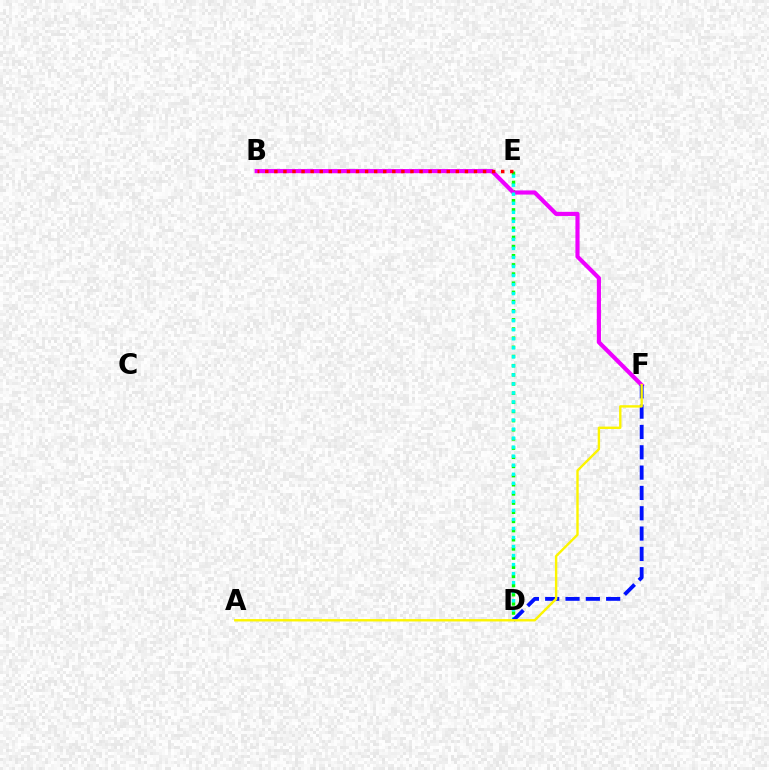{('D', 'E'): [{'color': '#08ff00', 'line_style': 'dotted', 'thickness': 2.49}, {'color': '#00fff6', 'line_style': 'dotted', 'thickness': 2.45}], ('B', 'F'): [{'color': '#ee00ff', 'line_style': 'solid', 'thickness': 2.98}], ('D', 'F'): [{'color': '#0010ff', 'line_style': 'dashed', 'thickness': 2.76}], ('B', 'E'): [{'color': '#ff0000', 'line_style': 'dotted', 'thickness': 2.47}], ('A', 'F'): [{'color': '#fcf500', 'line_style': 'solid', 'thickness': 1.72}]}